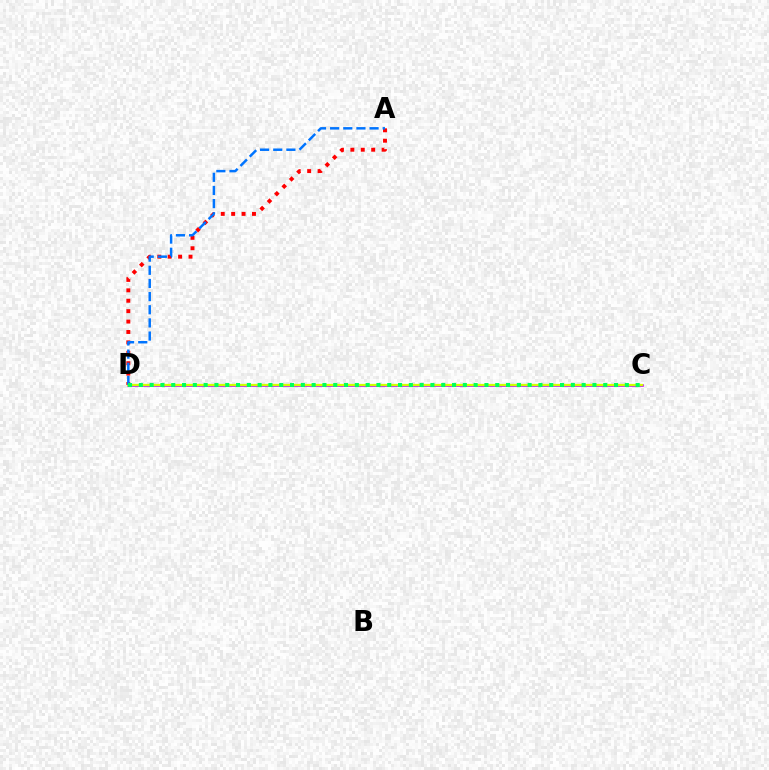{('C', 'D'): [{'color': '#b900ff', 'line_style': 'solid', 'thickness': 1.87}, {'color': '#d1ff00', 'line_style': 'solid', 'thickness': 1.64}, {'color': '#00ff5c', 'line_style': 'dotted', 'thickness': 2.93}], ('A', 'D'): [{'color': '#ff0000', 'line_style': 'dotted', 'thickness': 2.83}, {'color': '#0074ff', 'line_style': 'dashed', 'thickness': 1.79}]}